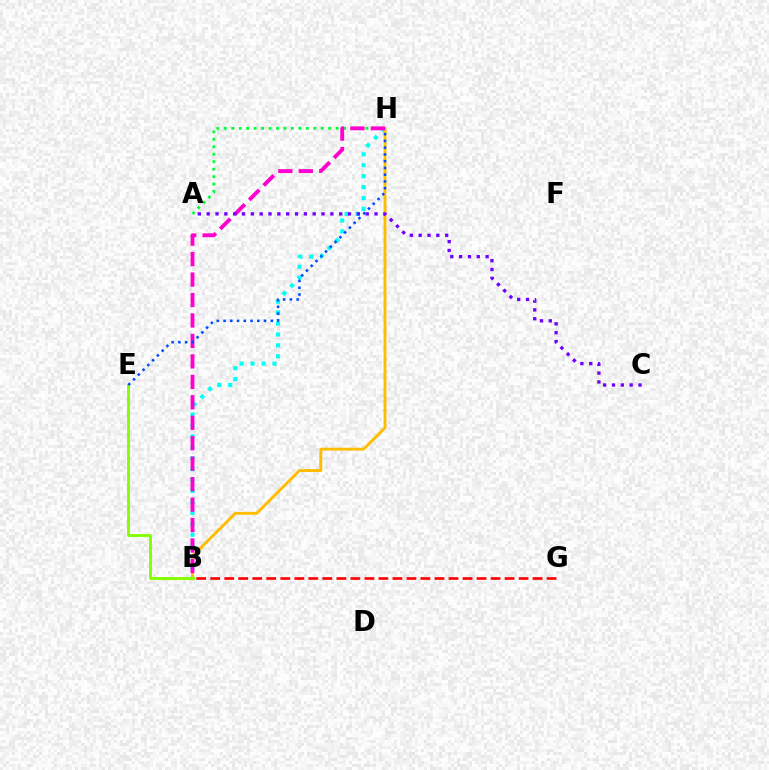{('B', 'H'): [{'color': '#00fff6', 'line_style': 'dotted', 'thickness': 2.97}, {'color': '#ffbd00', 'line_style': 'solid', 'thickness': 2.07}, {'color': '#ff00cf', 'line_style': 'dashed', 'thickness': 2.78}], ('A', 'H'): [{'color': '#00ff39', 'line_style': 'dotted', 'thickness': 2.03}], ('B', 'E'): [{'color': '#84ff00', 'line_style': 'solid', 'thickness': 2.08}], ('B', 'G'): [{'color': '#ff0000', 'line_style': 'dashed', 'thickness': 1.9}], ('A', 'C'): [{'color': '#7200ff', 'line_style': 'dotted', 'thickness': 2.4}], ('E', 'H'): [{'color': '#004bff', 'line_style': 'dotted', 'thickness': 1.83}]}